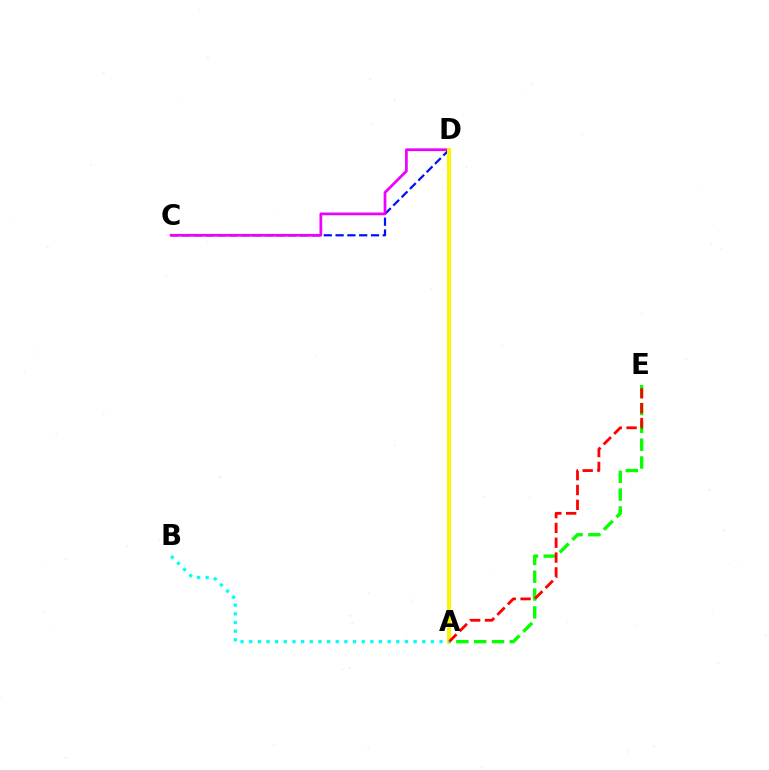{('C', 'D'): [{'color': '#0010ff', 'line_style': 'dashed', 'thickness': 1.6}, {'color': '#ee00ff', 'line_style': 'solid', 'thickness': 1.96}], ('A', 'E'): [{'color': '#08ff00', 'line_style': 'dashed', 'thickness': 2.42}, {'color': '#ff0000', 'line_style': 'dashed', 'thickness': 2.01}], ('A', 'D'): [{'color': '#fcf500', 'line_style': 'solid', 'thickness': 2.86}], ('A', 'B'): [{'color': '#00fff6', 'line_style': 'dotted', 'thickness': 2.35}]}